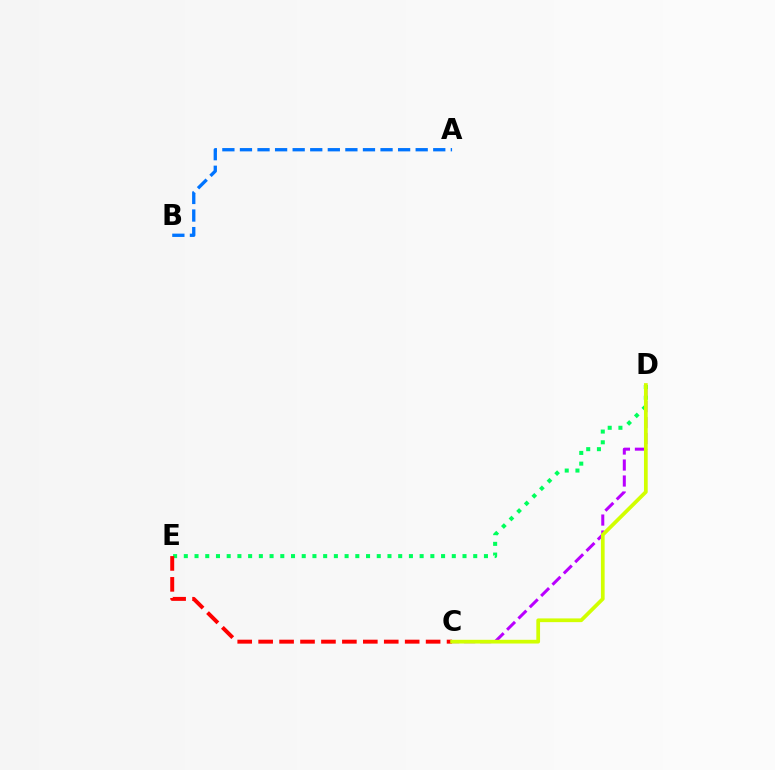{('C', 'D'): [{'color': '#b900ff', 'line_style': 'dashed', 'thickness': 2.17}, {'color': '#d1ff00', 'line_style': 'solid', 'thickness': 2.68}], ('A', 'B'): [{'color': '#0074ff', 'line_style': 'dashed', 'thickness': 2.39}], ('D', 'E'): [{'color': '#00ff5c', 'line_style': 'dotted', 'thickness': 2.91}], ('C', 'E'): [{'color': '#ff0000', 'line_style': 'dashed', 'thickness': 2.84}]}